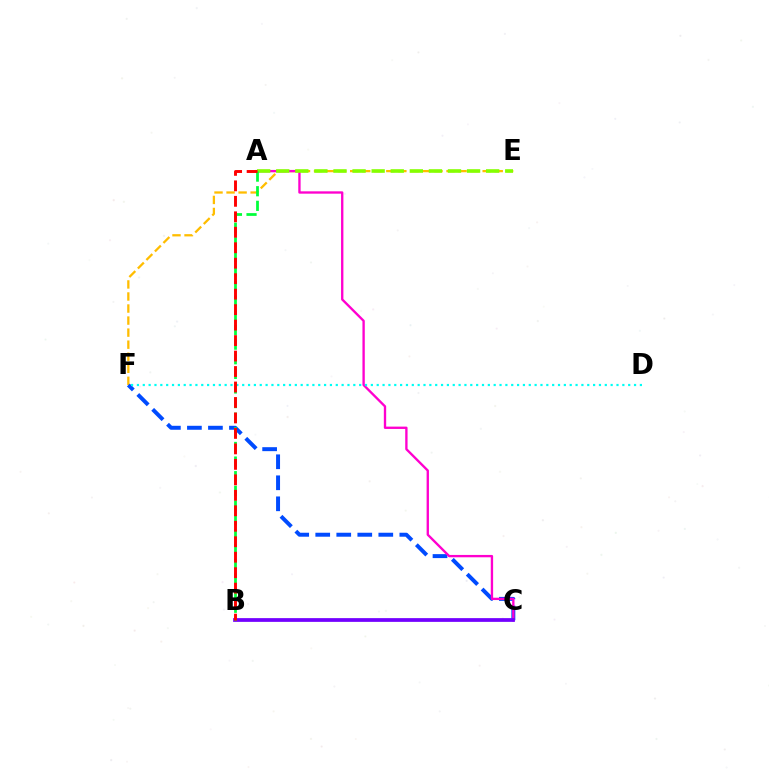{('E', 'F'): [{'color': '#ffbd00', 'line_style': 'dashed', 'thickness': 1.64}], ('C', 'F'): [{'color': '#004bff', 'line_style': 'dashed', 'thickness': 2.86}], ('A', 'C'): [{'color': '#ff00cf', 'line_style': 'solid', 'thickness': 1.69}], ('D', 'F'): [{'color': '#00fff6', 'line_style': 'dotted', 'thickness': 1.59}], ('B', 'C'): [{'color': '#7200ff', 'line_style': 'solid', 'thickness': 2.7}], ('A', 'E'): [{'color': '#84ff00', 'line_style': 'dashed', 'thickness': 2.59}], ('A', 'B'): [{'color': '#00ff39', 'line_style': 'dashed', 'thickness': 1.99}, {'color': '#ff0000', 'line_style': 'dashed', 'thickness': 2.1}]}